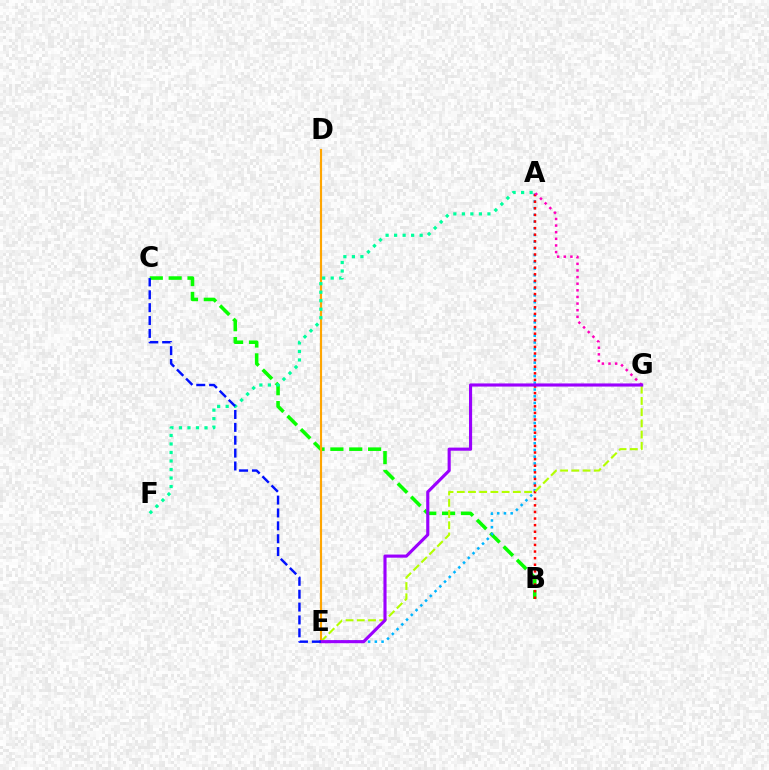{('B', 'C'): [{'color': '#08ff00', 'line_style': 'dashed', 'thickness': 2.56}], ('A', 'E'): [{'color': '#00b5ff', 'line_style': 'dotted', 'thickness': 1.83}], ('A', 'B'): [{'color': '#ff0000', 'line_style': 'dotted', 'thickness': 1.79}], ('A', 'G'): [{'color': '#ff00bd', 'line_style': 'dotted', 'thickness': 1.8}], ('E', 'G'): [{'color': '#b3ff00', 'line_style': 'dashed', 'thickness': 1.52}, {'color': '#9b00ff', 'line_style': 'solid', 'thickness': 2.25}], ('D', 'E'): [{'color': '#ffa500', 'line_style': 'solid', 'thickness': 1.56}], ('A', 'F'): [{'color': '#00ff9d', 'line_style': 'dotted', 'thickness': 2.31}], ('C', 'E'): [{'color': '#0010ff', 'line_style': 'dashed', 'thickness': 1.75}]}